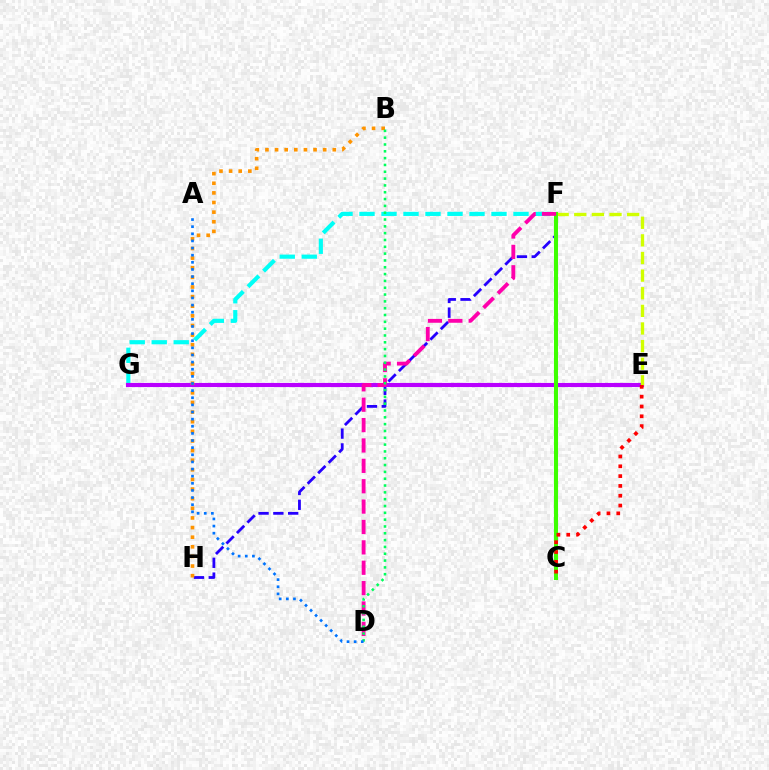{('F', 'G'): [{'color': '#00fff6', 'line_style': 'dashed', 'thickness': 2.99}], ('F', 'H'): [{'color': '#2500ff', 'line_style': 'dashed', 'thickness': 2.01}], ('E', 'G'): [{'color': '#b900ff', 'line_style': 'solid', 'thickness': 2.96}], ('E', 'F'): [{'color': '#d1ff00', 'line_style': 'dashed', 'thickness': 2.39}], ('B', 'H'): [{'color': '#ff9400', 'line_style': 'dotted', 'thickness': 2.61}], ('C', 'F'): [{'color': '#3dff00', 'line_style': 'solid', 'thickness': 2.92}], ('C', 'E'): [{'color': '#ff0000', 'line_style': 'dotted', 'thickness': 2.67}], ('D', 'F'): [{'color': '#ff00ac', 'line_style': 'dashed', 'thickness': 2.77}], ('B', 'D'): [{'color': '#00ff5c', 'line_style': 'dotted', 'thickness': 1.85}], ('A', 'D'): [{'color': '#0074ff', 'line_style': 'dotted', 'thickness': 1.94}]}